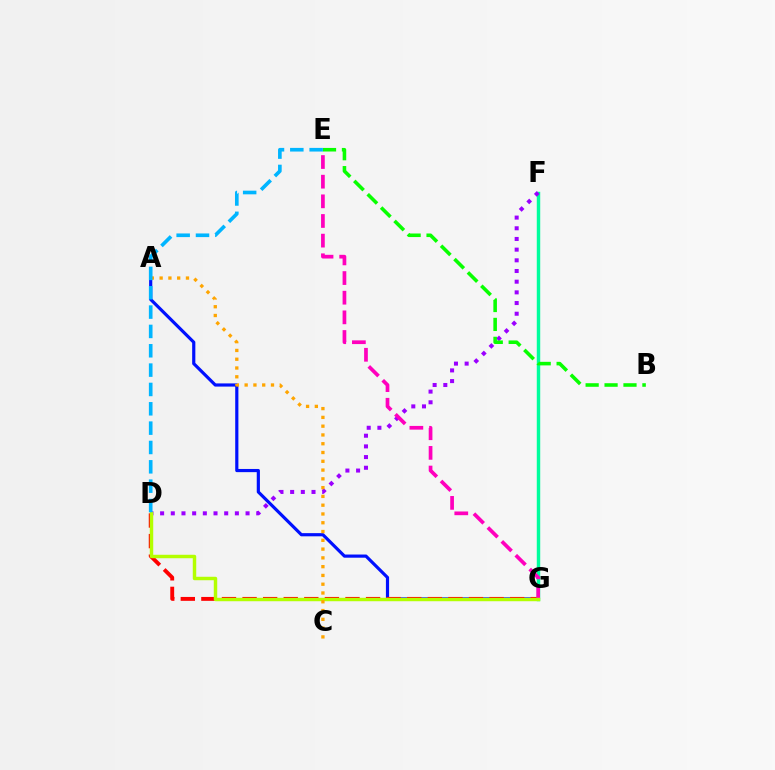{('F', 'G'): [{'color': '#00ff9d', 'line_style': 'solid', 'thickness': 2.48}], ('A', 'G'): [{'color': '#0010ff', 'line_style': 'solid', 'thickness': 2.29}], ('D', 'G'): [{'color': '#ff0000', 'line_style': 'dashed', 'thickness': 2.8}, {'color': '#b3ff00', 'line_style': 'solid', 'thickness': 2.49}], ('D', 'F'): [{'color': '#9b00ff', 'line_style': 'dotted', 'thickness': 2.9}], ('E', 'G'): [{'color': '#ff00bd', 'line_style': 'dashed', 'thickness': 2.67}], ('B', 'E'): [{'color': '#08ff00', 'line_style': 'dashed', 'thickness': 2.57}], ('A', 'C'): [{'color': '#ffa500', 'line_style': 'dotted', 'thickness': 2.39}], ('D', 'E'): [{'color': '#00b5ff', 'line_style': 'dashed', 'thickness': 2.63}]}